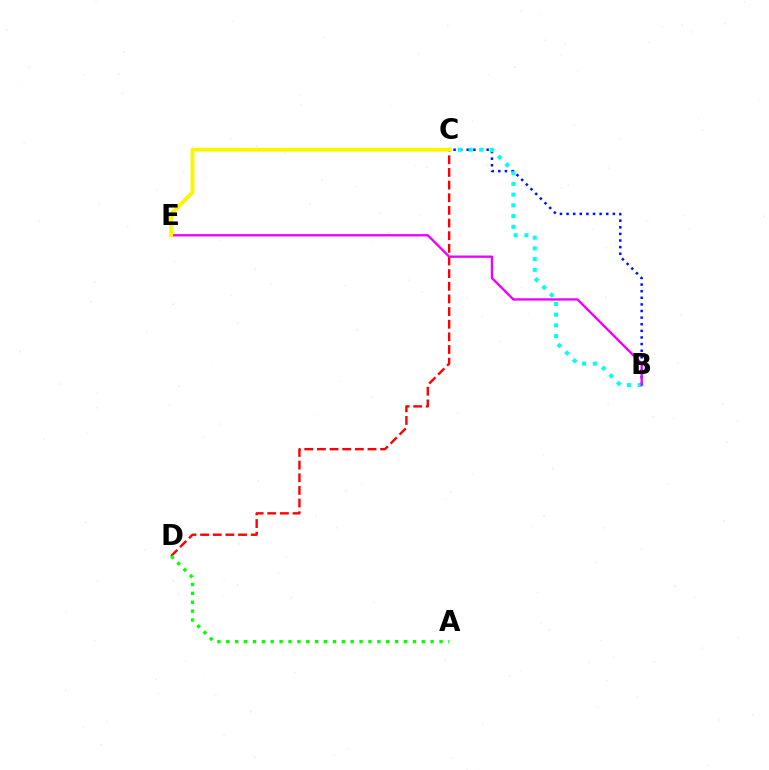{('B', 'C'): [{'color': '#0010ff', 'line_style': 'dotted', 'thickness': 1.8}, {'color': '#00fff6', 'line_style': 'dotted', 'thickness': 2.92}], ('C', 'D'): [{'color': '#ff0000', 'line_style': 'dashed', 'thickness': 1.72}], ('B', 'E'): [{'color': '#ee00ff', 'line_style': 'solid', 'thickness': 1.68}], ('C', 'E'): [{'color': '#fcf500', 'line_style': 'solid', 'thickness': 2.8}], ('A', 'D'): [{'color': '#08ff00', 'line_style': 'dotted', 'thickness': 2.41}]}